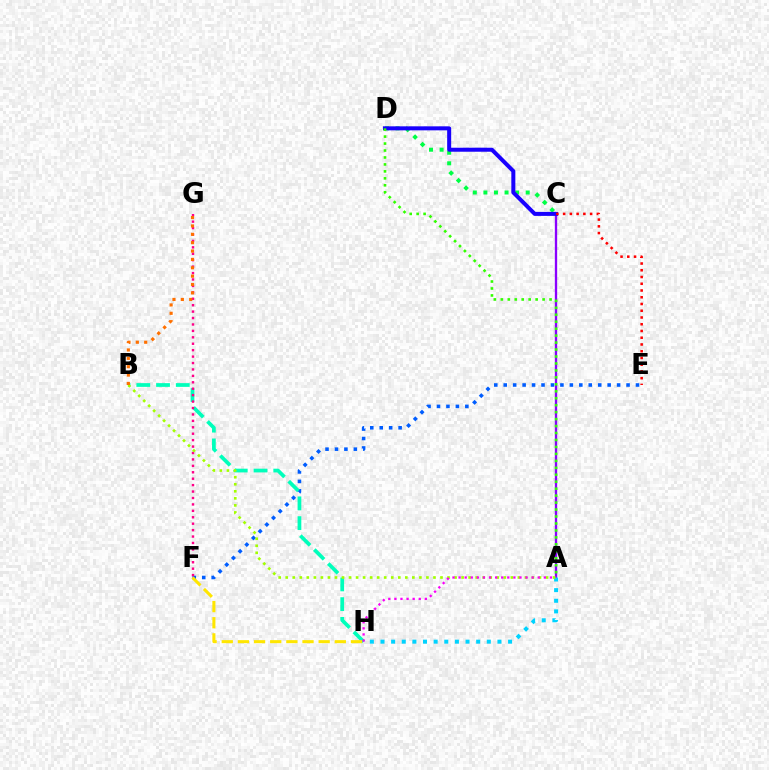{('C', 'D'): [{'color': '#00ff45', 'line_style': 'dotted', 'thickness': 2.87}, {'color': '#1900ff', 'line_style': 'solid', 'thickness': 2.89}], ('E', 'F'): [{'color': '#005dff', 'line_style': 'dotted', 'thickness': 2.57}], ('A', 'C'): [{'color': '#8a00ff', 'line_style': 'solid', 'thickness': 1.68}], ('B', 'H'): [{'color': '#00ffbb', 'line_style': 'dashed', 'thickness': 2.68}], ('A', 'H'): [{'color': '#00d3ff', 'line_style': 'dotted', 'thickness': 2.89}, {'color': '#fa00f9', 'line_style': 'dotted', 'thickness': 1.65}], ('A', 'D'): [{'color': '#31ff00', 'line_style': 'dotted', 'thickness': 1.89}], ('F', 'G'): [{'color': '#ff0088', 'line_style': 'dotted', 'thickness': 1.75}], ('A', 'B'): [{'color': '#a2ff00', 'line_style': 'dotted', 'thickness': 1.91}], ('B', 'G'): [{'color': '#ff7000', 'line_style': 'dotted', 'thickness': 2.27}], ('F', 'H'): [{'color': '#ffe600', 'line_style': 'dashed', 'thickness': 2.19}], ('C', 'E'): [{'color': '#ff0000', 'line_style': 'dotted', 'thickness': 1.83}]}